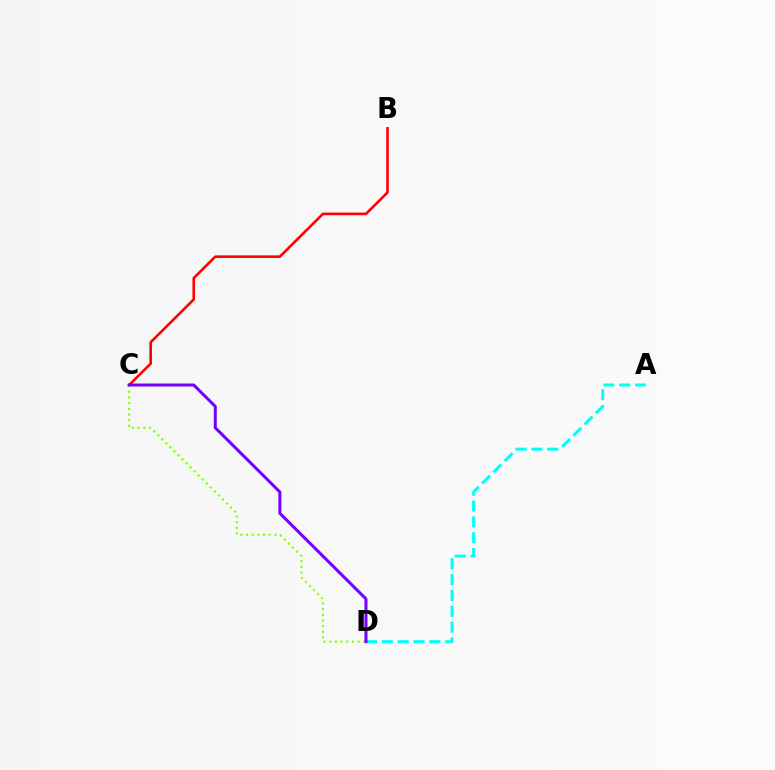{('A', 'D'): [{'color': '#00fff6', 'line_style': 'dashed', 'thickness': 2.15}], ('B', 'C'): [{'color': '#ff0000', 'line_style': 'solid', 'thickness': 1.87}], ('C', 'D'): [{'color': '#84ff00', 'line_style': 'dotted', 'thickness': 1.55}, {'color': '#7200ff', 'line_style': 'solid', 'thickness': 2.15}]}